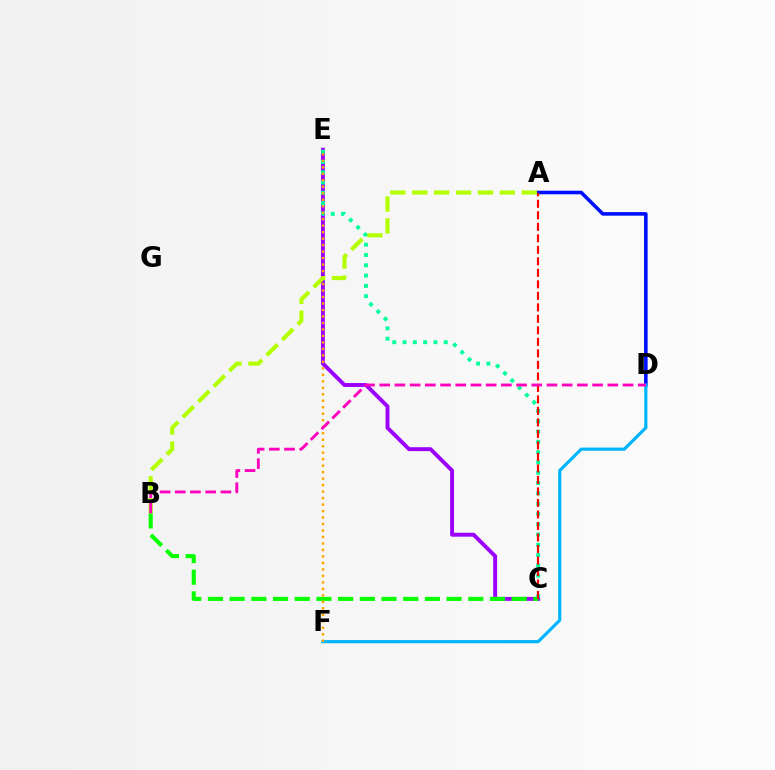{('A', 'D'): [{'color': '#0010ff', 'line_style': 'solid', 'thickness': 2.59}], ('D', 'F'): [{'color': '#00b5ff', 'line_style': 'solid', 'thickness': 2.28}], ('C', 'E'): [{'color': '#9b00ff', 'line_style': 'solid', 'thickness': 2.81}, {'color': '#00ff9d', 'line_style': 'dotted', 'thickness': 2.8}], ('B', 'C'): [{'color': '#08ff00', 'line_style': 'dashed', 'thickness': 2.95}], ('E', 'F'): [{'color': '#ffa500', 'line_style': 'dotted', 'thickness': 1.76}], ('A', 'C'): [{'color': '#ff0000', 'line_style': 'dashed', 'thickness': 1.56}], ('A', 'B'): [{'color': '#b3ff00', 'line_style': 'dashed', 'thickness': 2.97}], ('B', 'D'): [{'color': '#ff00bd', 'line_style': 'dashed', 'thickness': 2.07}]}